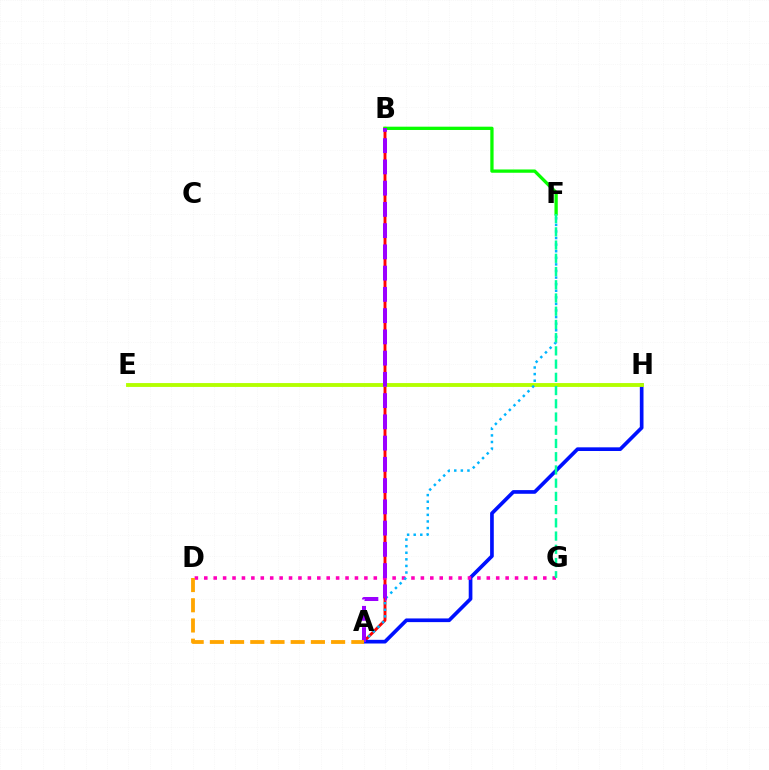{('A', 'B'): [{'color': '#ff0000', 'line_style': 'solid', 'thickness': 2.09}, {'color': '#9b00ff', 'line_style': 'dashed', 'thickness': 2.89}], ('B', 'F'): [{'color': '#08ff00', 'line_style': 'solid', 'thickness': 2.37}], ('A', 'H'): [{'color': '#0010ff', 'line_style': 'solid', 'thickness': 2.65}], ('D', 'G'): [{'color': '#ff00bd', 'line_style': 'dotted', 'thickness': 2.56}], ('E', 'H'): [{'color': '#b3ff00', 'line_style': 'solid', 'thickness': 2.78}], ('A', 'F'): [{'color': '#00b5ff', 'line_style': 'dotted', 'thickness': 1.79}], ('F', 'G'): [{'color': '#00ff9d', 'line_style': 'dashed', 'thickness': 1.8}], ('A', 'D'): [{'color': '#ffa500', 'line_style': 'dashed', 'thickness': 2.75}]}